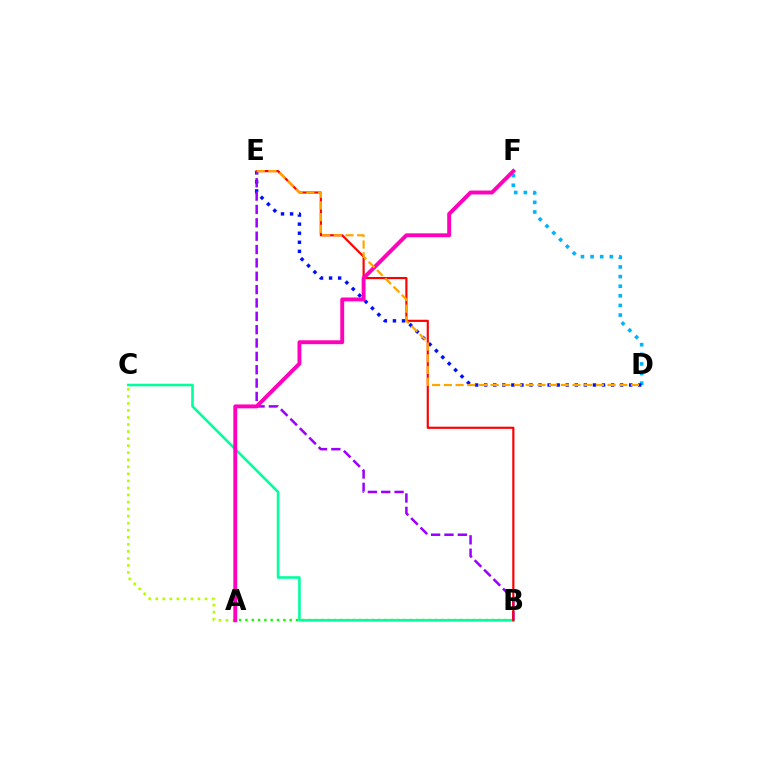{('A', 'B'): [{'color': '#08ff00', 'line_style': 'dotted', 'thickness': 1.72}], ('A', 'C'): [{'color': '#b3ff00', 'line_style': 'dotted', 'thickness': 1.91}], ('D', 'F'): [{'color': '#00b5ff', 'line_style': 'dotted', 'thickness': 2.61}], ('D', 'E'): [{'color': '#0010ff', 'line_style': 'dotted', 'thickness': 2.46}, {'color': '#ffa500', 'line_style': 'dashed', 'thickness': 1.59}], ('B', 'C'): [{'color': '#00ff9d', 'line_style': 'solid', 'thickness': 1.87}], ('B', 'E'): [{'color': '#9b00ff', 'line_style': 'dashed', 'thickness': 1.81}, {'color': '#ff0000', 'line_style': 'solid', 'thickness': 1.56}], ('A', 'F'): [{'color': '#ff00bd', 'line_style': 'solid', 'thickness': 2.81}]}